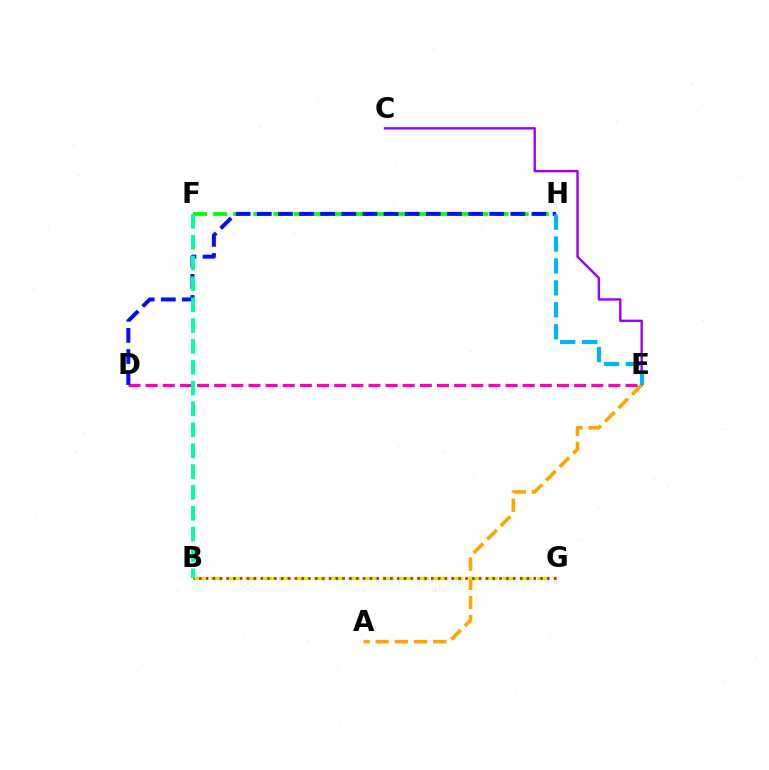{('F', 'H'): [{'color': '#08ff00', 'line_style': 'dashed', 'thickness': 2.73}], ('C', 'E'): [{'color': '#9b00ff', 'line_style': 'solid', 'thickness': 1.73}], ('A', 'E'): [{'color': '#ffa500', 'line_style': 'dashed', 'thickness': 2.6}], ('D', 'E'): [{'color': '#ff00bd', 'line_style': 'dashed', 'thickness': 2.33}], ('B', 'G'): [{'color': '#b3ff00', 'line_style': 'dashed', 'thickness': 2.33}, {'color': '#ff0000', 'line_style': 'dotted', 'thickness': 1.85}], ('D', 'H'): [{'color': '#0010ff', 'line_style': 'dashed', 'thickness': 2.87}], ('E', 'H'): [{'color': '#00b5ff', 'line_style': 'dashed', 'thickness': 2.98}], ('B', 'F'): [{'color': '#00ff9d', 'line_style': 'dashed', 'thickness': 2.83}]}